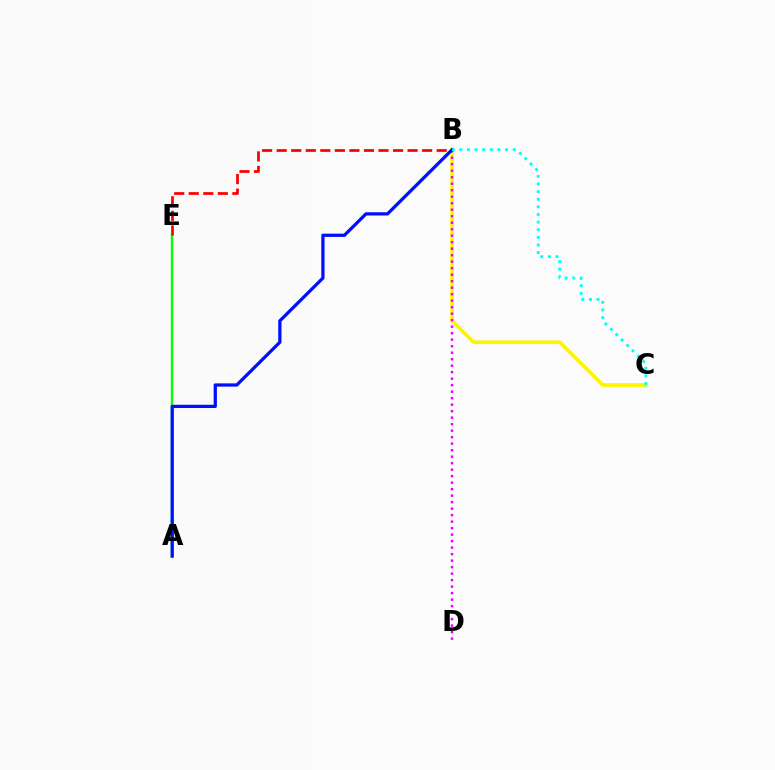{('A', 'E'): [{'color': '#08ff00', 'line_style': 'solid', 'thickness': 1.75}], ('B', 'E'): [{'color': '#ff0000', 'line_style': 'dashed', 'thickness': 1.98}], ('B', 'C'): [{'color': '#fcf500', 'line_style': 'solid', 'thickness': 2.65}, {'color': '#00fff6', 'line_style': 'dotted', 'thickness': 2.07}], ('B', 'D'): [{'color': '#ee00ff', 'line_style': 'dotted', 'thickness': 1.77}], ('A', 'B'): [{'color': '#0010ff', 'line_style': 'solid', 'thickness': 2.34}]}